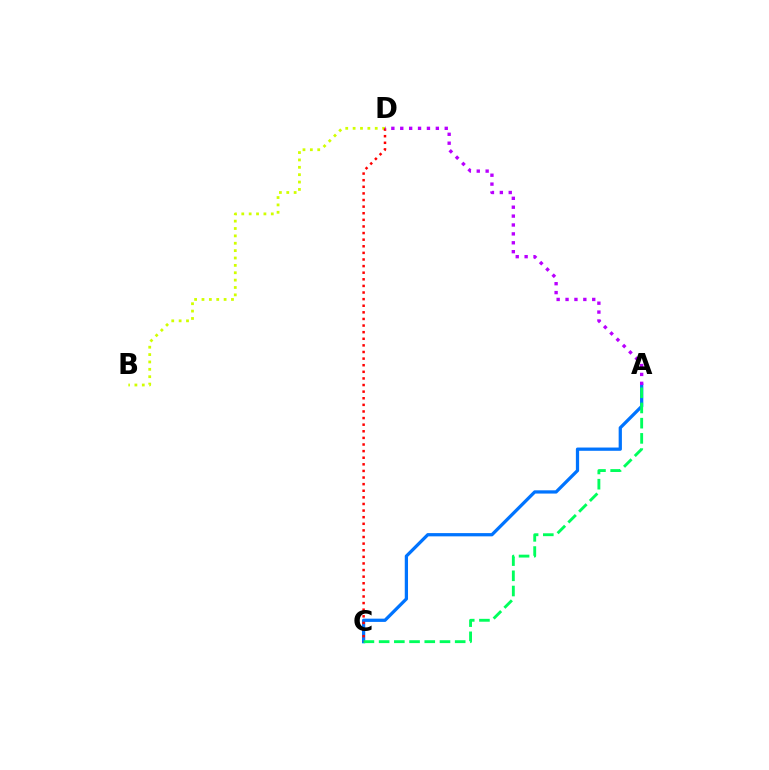{('A', 'C'): [{'color': '#0074ff', 'line_style': 'solid', 'thickness': 2.34}, {'color': '#00ff5c', 'line_style': 'dashed', 'thickness': 2.07}], ('B', 'D'): [{'color': '#d1ff00', 'line_style': 'dotted', 'thickness': 2.0}], ('C', 'D'): [{'color': '#ff0000', 'line_style': 'dotted', 'thickness': 1.8}], ('A', 'D'): [{'color': '#b900ff', 'line_style': 'dotted', 'thickness': 2.42}]}